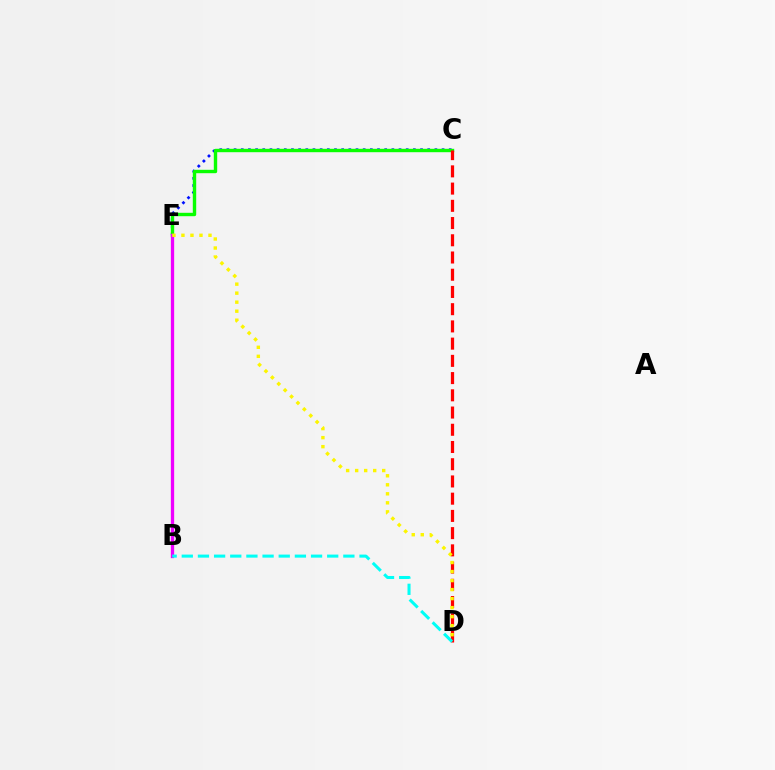{('C', 'E'): [{'color': '#0010ff', 'line_style': 'dotted', 'thickness': 1.95}, {'color': '#08ff00', 'line_style': 'solid', 'thickness': 2.45}], ('B', 'E'): [{'color': '#ee00ff', 'line_style': 'solid', 'thickness': 2.38}], ('C', 'D'): [{'color': '#ff0000', 'line_style': 'dashed', 'thickness': 2.34}], ('D', 'E'): [{'color': '#fcf500', 'line_style': 'dotted', 'thickness': 2.45}], ('B', 'D'): [{'color': '#00fff6', 'line_style': 'dashed', 'thickness': 2.2}]}